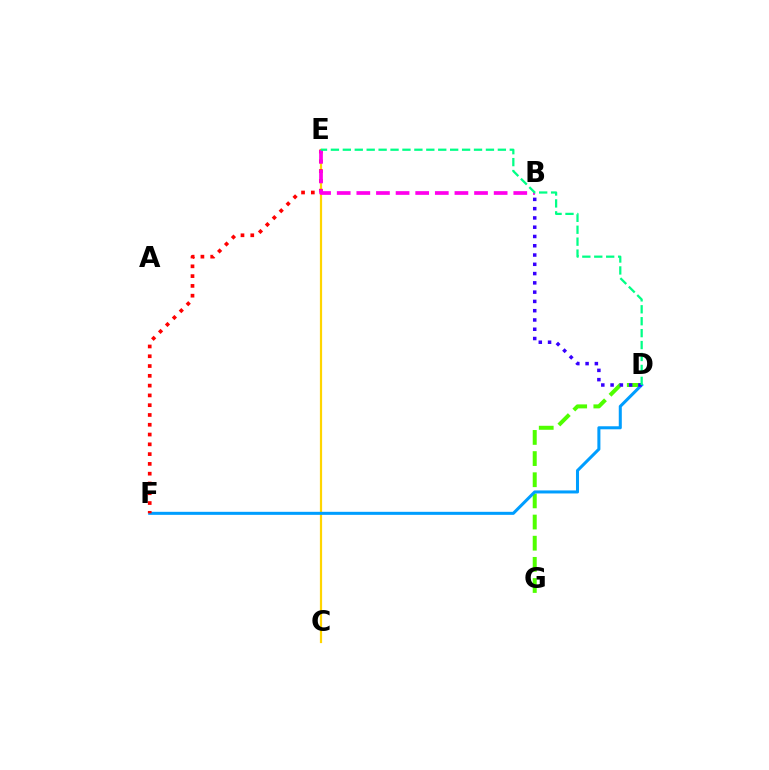{('C', 'E'): [{'color': '#ffd500', 'line_style': 'solid', 'thickness': 1.59}], ('D', 'G'): [{'color': '#4fff00', 'line_style': 'dashed', 'thickness': 2.87}], ('D', 'F'): [{'color': '#009eff', 'line_style': 'solid', 'thickness': 2.19}], ('E', 'F'): [{'color': '#ff0000', 'line_style': 'dotted', 'thickness': 2.66}], ('B', 'E'): [{'color': '#ff00ed', 'line_style': 'dashed', 'thickness': 2.67}], ('B', 'D'): [{'color': '#3700ff', 'line_style': 'dotted', 'thickness': 2.52}], ('D', 'E'): [{'color': '#00ff86', 'line_style': 'dashed', 'thickness': 1.62}]}